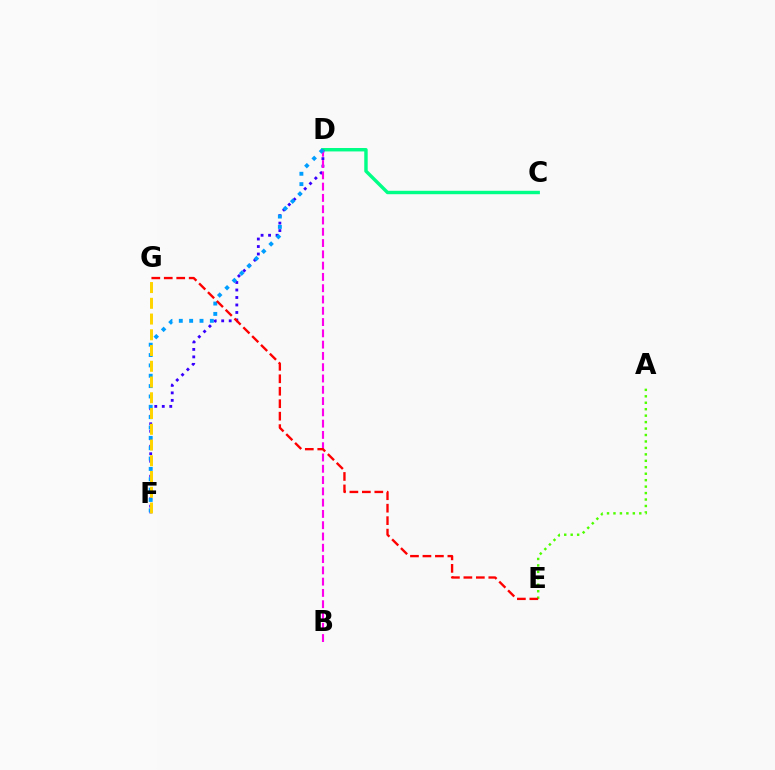{('C', 'D'): [{'color': '#00ff86', 'line_style': 'solid', 'thickness': 2.46}], ('D', 'F'): [{'color': '#3700ff', 'line_style': 'dotted', 'thickness': 2.04}, {'color': '#009eff', 'line_style': 'dotted', 'thickness': 2.81}], ('A', 'E'): [{'color': '#4fff00', 'line_style': 'dotted', 'thickness': 1.75}], ('B', 'D'): [{'color': '#ff00ed', 'line_style': 'dashed', 'thickness': 1.53}], ('E', 'G'): [{'color': '#ff0000', 'line_style': 'dashed', 'thickness': 1.69}], ('F', 'G'): [{'color': '#ffd500', 'line_style': 'dashed', 'thickness': 2.14}]}